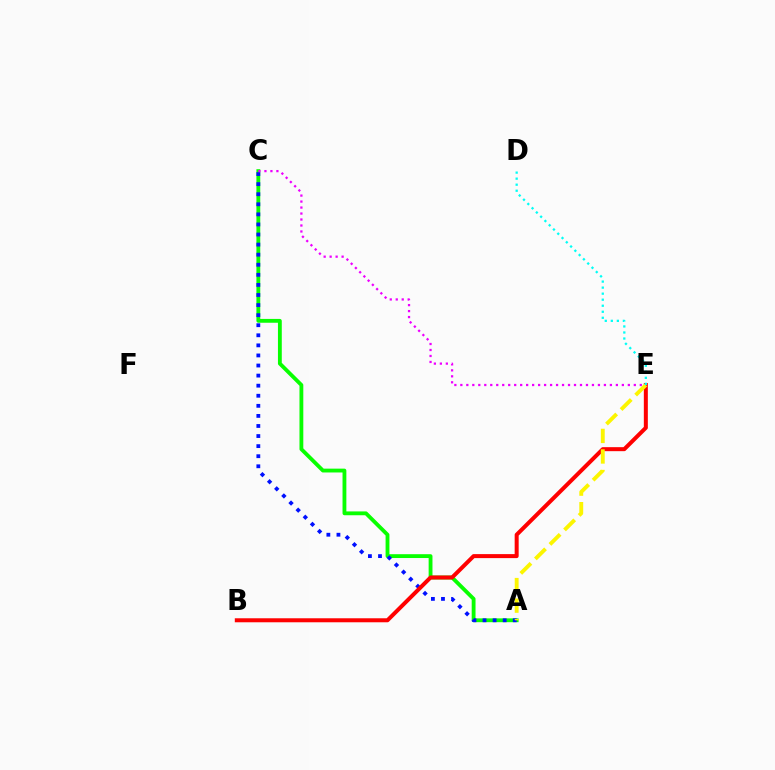{('A', 'C'): [{'color': '#08ff00', 'line_style': 'solid', 'thickness': 2.76}, {'color': '#0010ff', 'line_style': 'dotted', 'thickness': 2.74}], ('B', 'E'): [{'color': '#ff0000', 'line_style': 'solid', 'thickness': 2.88}], ('A', 'E'): [{'color': '#fcf500', 'line_style': 'dashed', 'thickness': 2.79}], ('C', 'E'): [{'color': '#ee00ff', 'line_style': 'dotted', 'thickness': 1.63}], ('D', 'E'): [{'color': '#00fff6', 'line_style': 'dotted', 'thickness': 1.64}]}